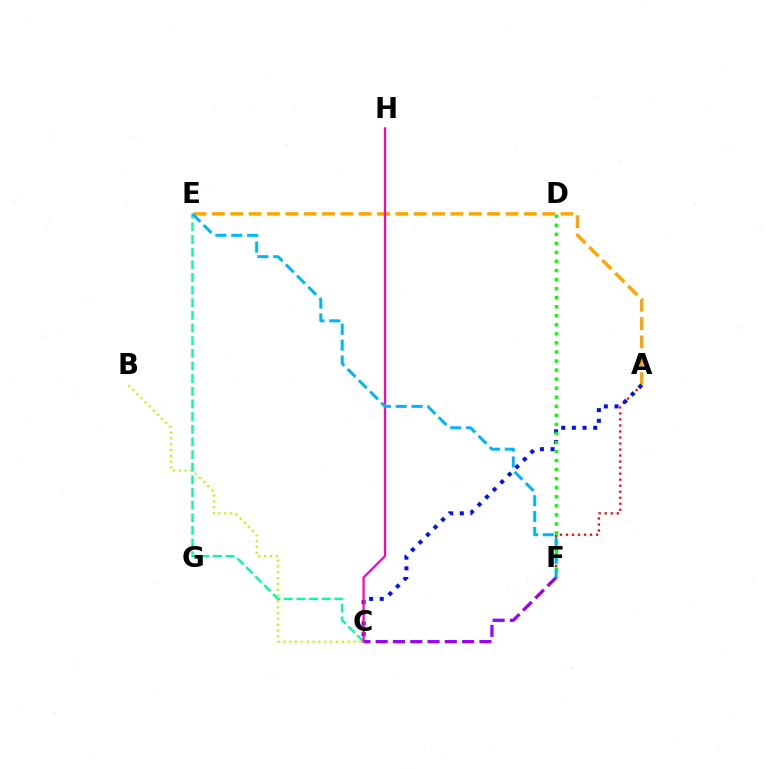{('B', 'C'): [{'color': '#b3ff00', 'line_style': 'dotted', 'thickness': 1.58}], ('C', 'E'): [{'color': '#00ff9d', 'line_style': 'dashed', 'thickness': 1.72}], ('A', 'F'): [{'color': '#ff0000', 'line_style': 'dotted', 'thickness': 1.64}], ('A', 'E'): [{'color': '#ffa500', 'line_style': 'dashed', 'thickness': 2.49}], ('A', 'C'): [{'color': '#0010ff', 'line_style': 'dotted', 'thickness': 2.9}], ('D', 'F'): [{'color': '#08ff00', 'line_style': 'dotted', 'thickness': 2.46}], ('C', 'F'): [{'color': '#9b00ff', 'line_style': 'dashed', 'thickness': 2.35}], ('C', 'H'): [{'color': '#ff00bd', 'line_style': 'solid', 'thickness': 1.6}], ('E', 'F'): [{'color': '#00b5ff', 'line_style': 'dashed', 'thickness': 2.15}]}